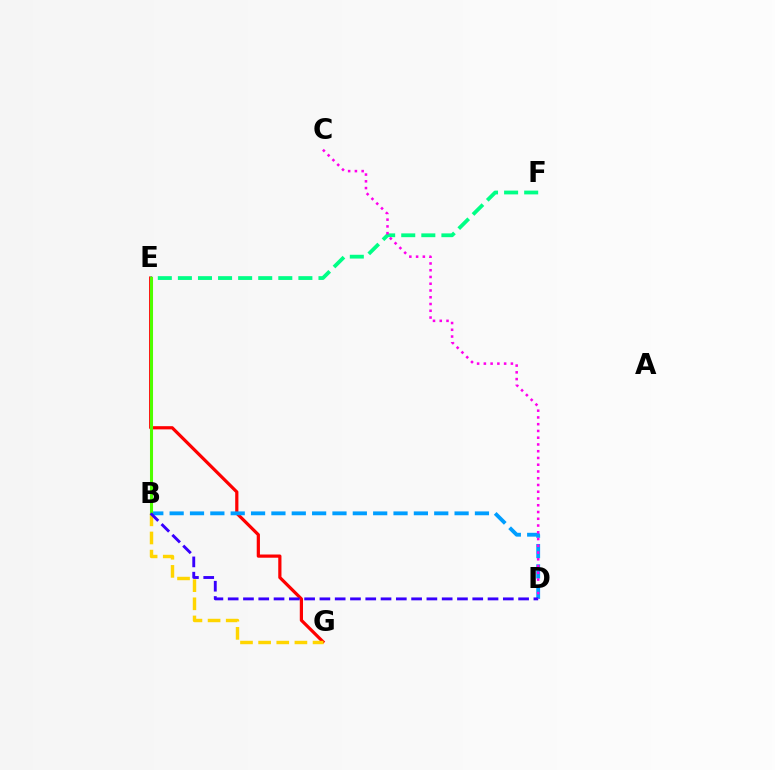{('E', 'G'): [{'color': '#ff0000', 'line_style': 'solid', 'thickness': 2.31}], ('E', 'F'): [{'color': '#00ff86', 'line_style': 'dashed', 'thickness': 2.73}], ('B', 'D'): [{'color': '#009eff', 'line_style': 'dashed', 'thickness': 2.77}, {'color': '#3700ff', 'line_style': 'dashed', 'thickness': 2.08}], ('B', 'G'): [{'color': '#ffd500', 'line_style': 'dashed', 'thickness': 2.46}], ('B', 'E'): [{'color': '#4fff00', 'line_style': 'solid', 'thickness': 2.2}], ('C', 'D'): [{'color': '#ff00ed', 'line_style': 'dotted', 'thickness': 1.84}]}